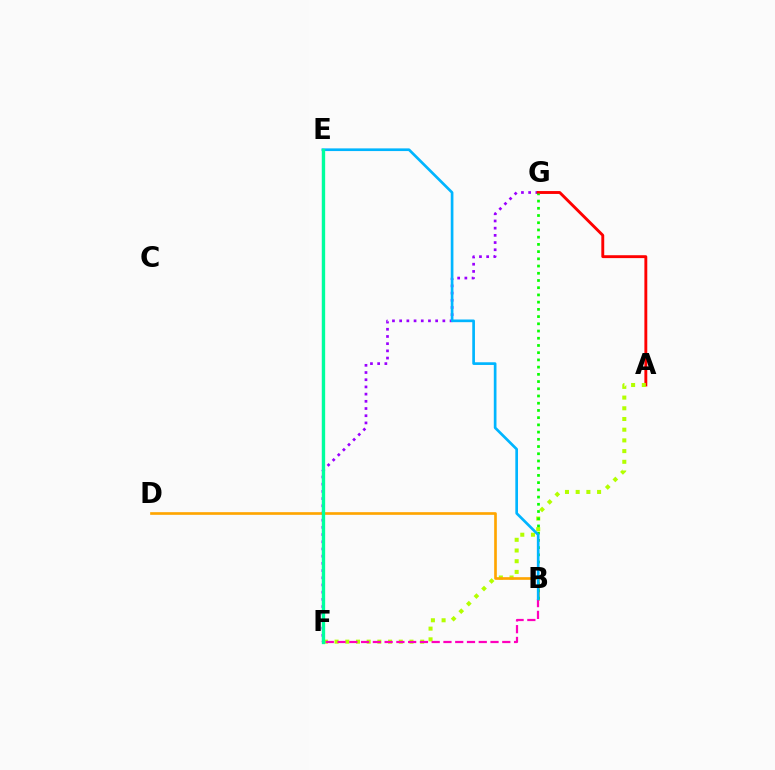{('F', 'G'): [{'color': '#9b00ff', 'line_style': 'dotted', 'thickness': 1.96}], ('A', 'G'): [{'color': '#ff0000', 'line_style': 'solid', 'thickness': 2.08}], ('A', 'F'): [{'color': '#b3ff00', 'line_style': 'dotted', 'thickness': 2.91}], ('B', 'D'): [{'color': '#ffa500', 'line_style': 'solid', 'thickness': 1.92}], ('B', 'F'): [{'color': '#ff00bd', 'line_style': 'dashed', 'thickness': 1.6}], ('B', 'G'): [{'color': '#08ff00', 'line_style': 'dotted', 'thickness': 1.96}], ('E', 'F'): [{'color': '#0010ff', 'line_style': 'solid', 'thickness': 1.51}, {'color': '#00ff9d', 'line_style': 'solid', 'thickness': 2.38}], ('B', 'E'): [{'color': '#00b5ff', 'line_style': 'solid', 'thickness': 1.93}]}